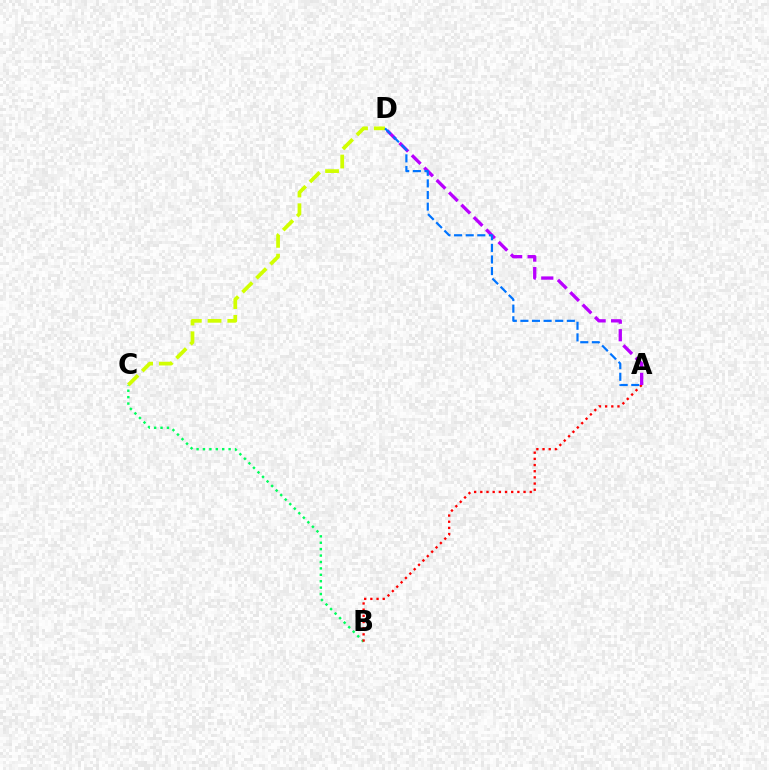{('B', 'C'): [{'color': '#00ff5c', 'line_style': 'dotted', 'thickness': 1.74}], ('A', 'B'): [{'color': '#ff0000', 'line_style': 'dotted', 'thickness': 1.68}], ('A', 'D'): [{'color': '#b900ff', 'line_style': 'dashed', 'thickness': 2.38}, {'color': '#0074ff', 'line_style': 'dashed', 'thickness': 1.58}], ('C', 'D'): [{'color': '#d1ff00', 'line_style': 'dashed', 'thickness': 2.68}]}